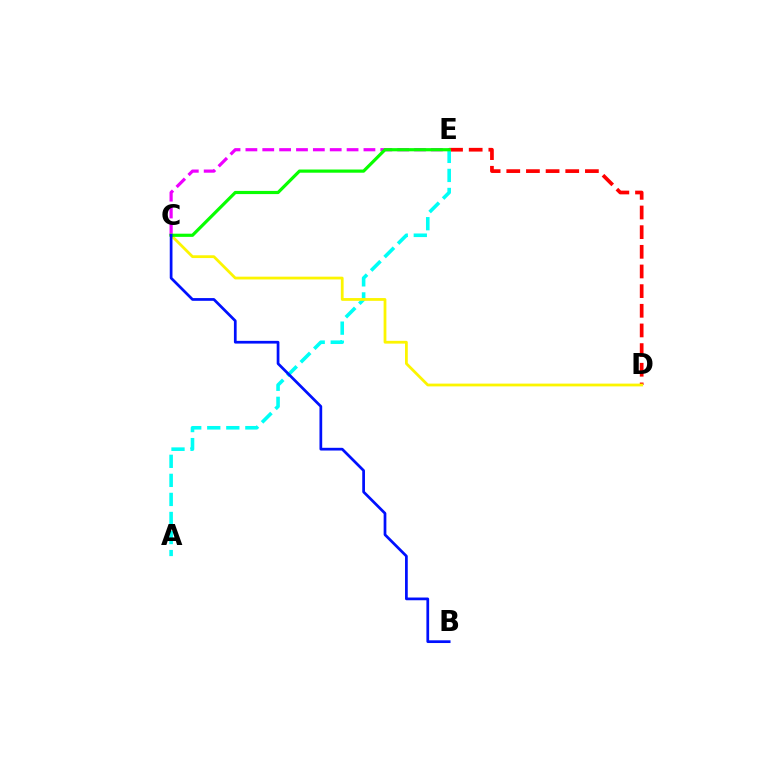{('D', 'E'): [{'color': '#ff0000', 'line_style': 'dashed', 'thickness': 2.67}], ('C', 'E'): [{'color': '#ee00ff', 'line_style': 'dashed', 'thickness': 2.29}, {'color': '#08ff00', 'line_style': 'solid', 'thickness': 2.29}], ('A', 'E'): [{'color': '#00fff6', 'line_style': 'dashed', 'thickness': 2.59}], ('C', 'D'): [{'color': '#fcf500', 'line_style': 'solid', 'thickness': 2.0}], ('B', 'C'): [{'color': '#0010ff', 'line_style': 'solid', 'thickness': 1.96}]}